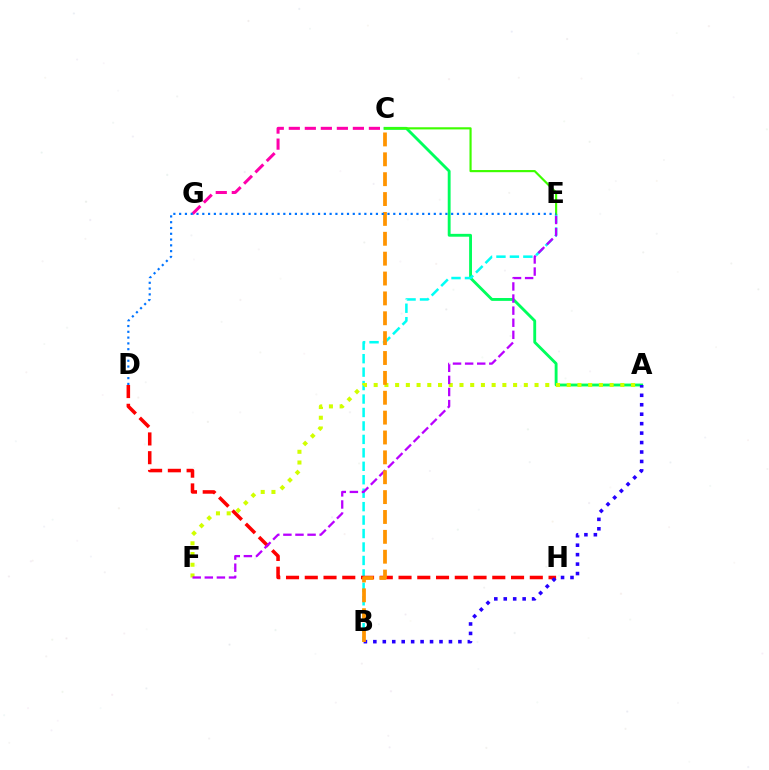{('A', 'C'): [{'color': '#00ff5c', 'line_style': 'solid', 'thickness': 2.06}], ('B', 'E'): [{'color': '#00fff6', 'line_style': 'dashed', 'thickness': 1.83}], ('D', 'H'): [{'color': '#ff0000', 'line_style': 'dashed', 'thickness': 2.55}], ('C', 'G'): [{'color': '#ff00ac', 'line_style': 'dashed', 'thickness': 2.18}], ('A', 'B'): [{'color': '#2500ff', 'line_style': 'dotted', 'thickness': 2.57}], ('A', 'F'): [{'color': '#d1ff00', 'line_style': 'dotted', 'thickness': 2.91}], ('E', 'F'): [{'color': '#b900ff', 'line_style': 'dashed', 'thickness': 1.64}], ('C', 'E'): [{'color': '#3dff00', 'line_style': 'solid', 'thickness': 1.55}], ('B', 'C'): [{'color': '#ff9400', 'line_style': 'dashed', 'thickness': 2.7}], ('D', 'E'): [{'color': '#0074ff', 'line_style': 'dotted', 'thickness': 1.57}]}